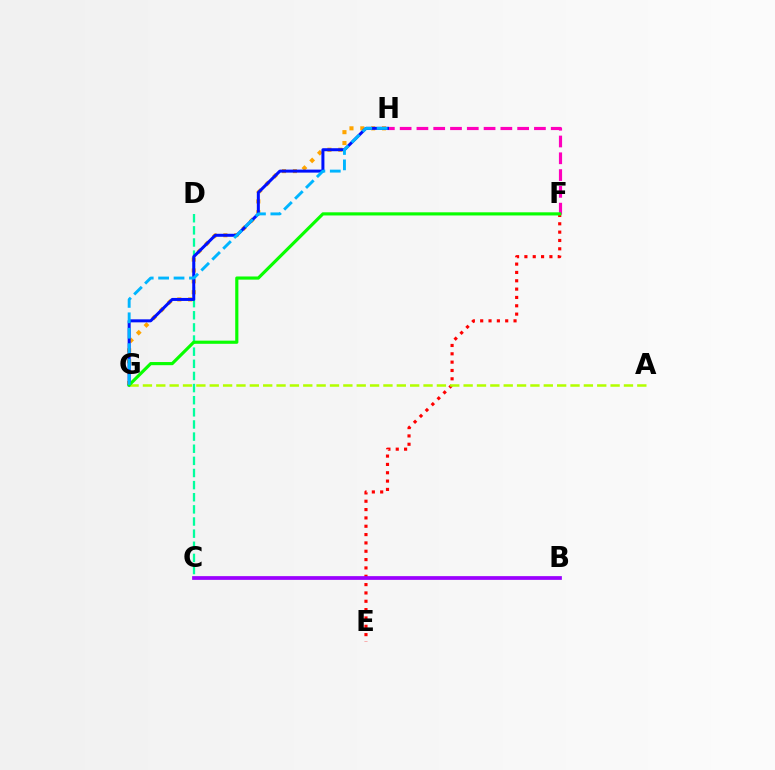{('C', 'D'): [{'color': '#00ff9d', 'line_style': 'dashed', 'thickness': 1.65}], ('F', 'H'): [{'color': '#ff00bd', 'line_style': 'dashed', 'thickness': 2.28}], ('E', 'F'): [{'color': '#ff0000', 'line_style': 'dotted', 'thickness': 2.26}], ('G', 'H'): [{'color': '#ffa500', 'line_style': 'dotted', 'thickness': 2.95}, {'color': '#0010ff', 'line_style': 'solid', 'thickness': 2.16}, {'color': '#00b5ff', 'line_style': 'dashed', 'thickness': 2.09}], ('B', 'C'): [{'color': '#9b00ff', 'line_style': 'solid', 'thickness': 2.69}], ('A', 'G'): [{'color': '#b3ff00', 'line_style': 'dashed', 'thickness': 1.82}], ('F', 'G'): [{'color': '#08ff00', 'line_style': 'solid', 'thickness': 2.27}]}